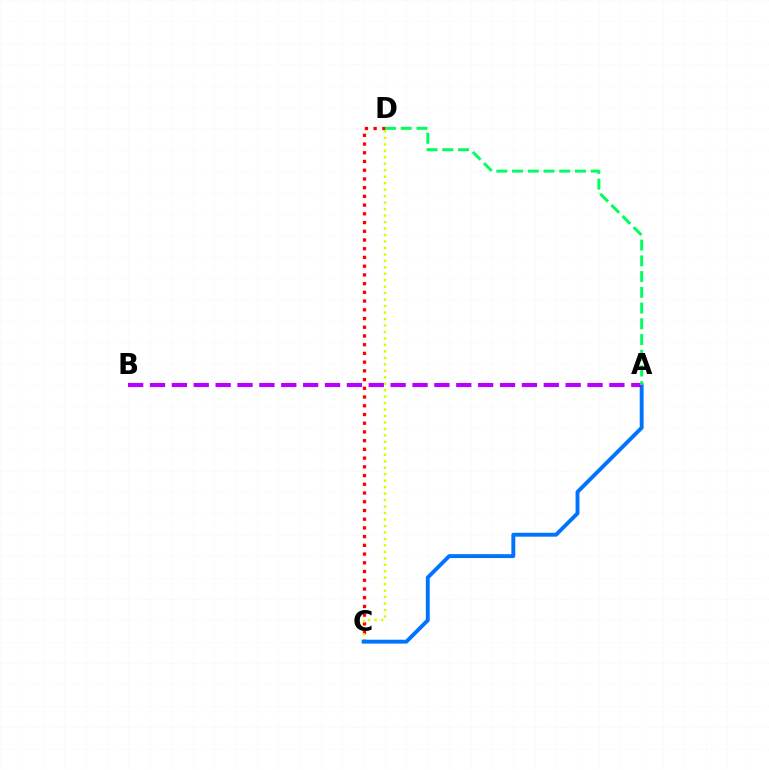{('C', 'D'): [{'color': '#ff0000', 'line_style': 'dotted', 'thickness': 2.37}, {'color': '#d1ff00', 'line_style': 'dotted', 'thickness': 1.76}], ('A', 'C'): [{'color': '#0074ff', 'line_style': 'solid', 'thickness': 2.81}], ('A', 'B'): [{'color': '#b900ff', 'line_style': 'dashed', 'thickness': 2.97}], ('A', 'D'): [{'color': '#00ff5c', 'line_style': 'dashed', 'thickness': 2.14}]}